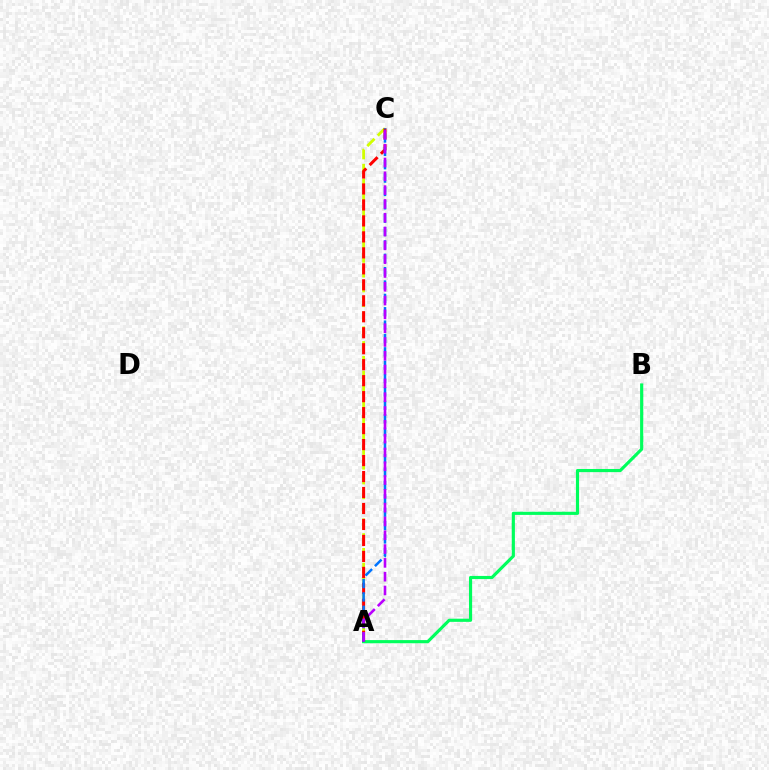{('A', 'C'): [{'color': '#d1ff00', 'line_style': 'dashed', 'thickness': 2.01}, {'color': '#ff0000', 'line_style': 'dashed', 'thickness': 2.17}, {'color': '#0074ff', 'line_style': 'dashed', 'thickness': 1.82}, {'color': '#b900ff', 'line_style': 'dashed', 'thickness': 1.88}], ('A', 'B'): [{'color': '#00ff5c', 'line_style': 'solid', 'thickness': 2.27}]}